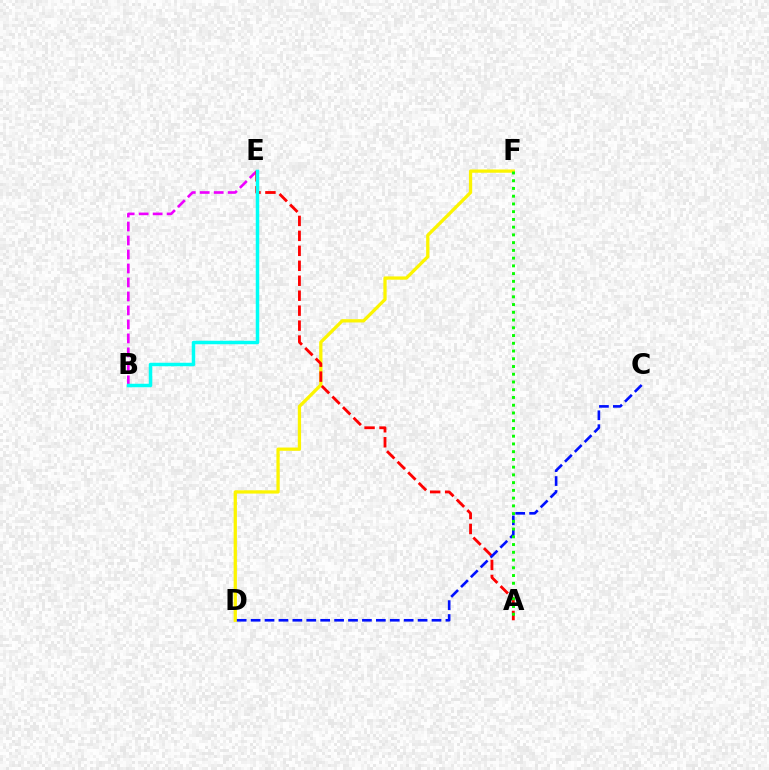{('D', 'F'): [{'color': '#fcf500', 'line_style': 'solid', 'thickness': 2.35}], ('B', 'E'): [{'color': '#ee00ff', 'line_style': 'dashed', 'thickness': 1.9}, {'color': '#00fff6', 'line_style': 'solid', 'thickness': 2.51}], ('A', 'E'): [{'color': '#ff0000', 'line_style': 'dashed', 'thickness': 2.03}], ('C', 'D'): [{'color': '#0010ff', 'line_style': 'dashed', 'thickness': 1.89}], ('A', 'F'): [{'color': '#08ff00', 'line_style': 'dotted', 'thickness': 2.1}]}